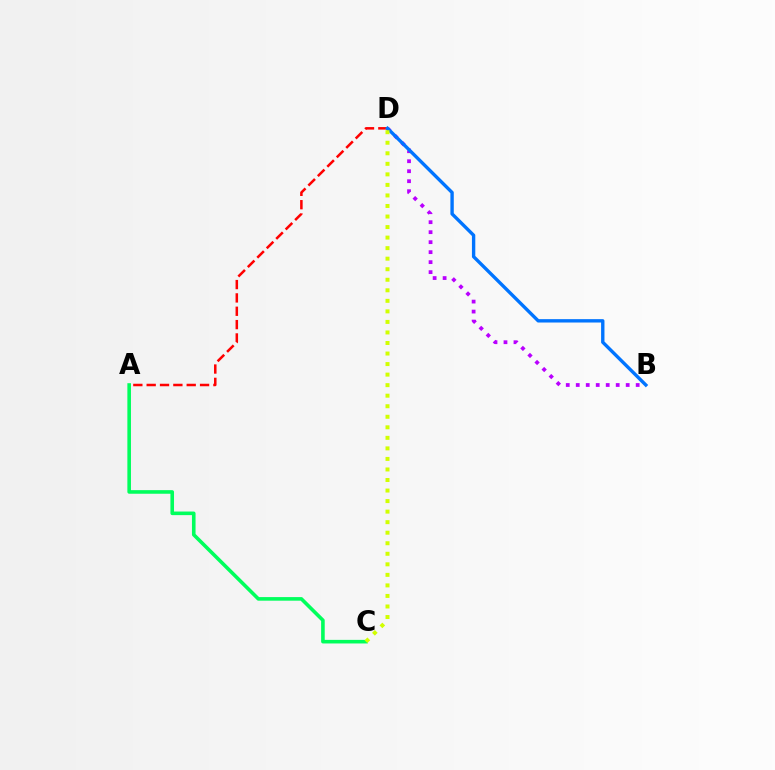{('A', 'C'): [{'color': '#00ff5c', 'line_style': 'solid', 'thickness': 2.59}], ('B', 'D'): [{'color': '#b900ff', 'line_style': 'dotted', 'thickness': 2.71}, {'color': '#0074ff', 'line_style': 'solid', 'thickness': 2.43}], ('A', 'D'): [{'color': '#ff0000', 'line_style': 'dashed', 'thickness': 1.81}], ('C', 'D'): [{'color': '#d1ff00', 'line_style': 'dotted', 'thickness': 2.86}]}